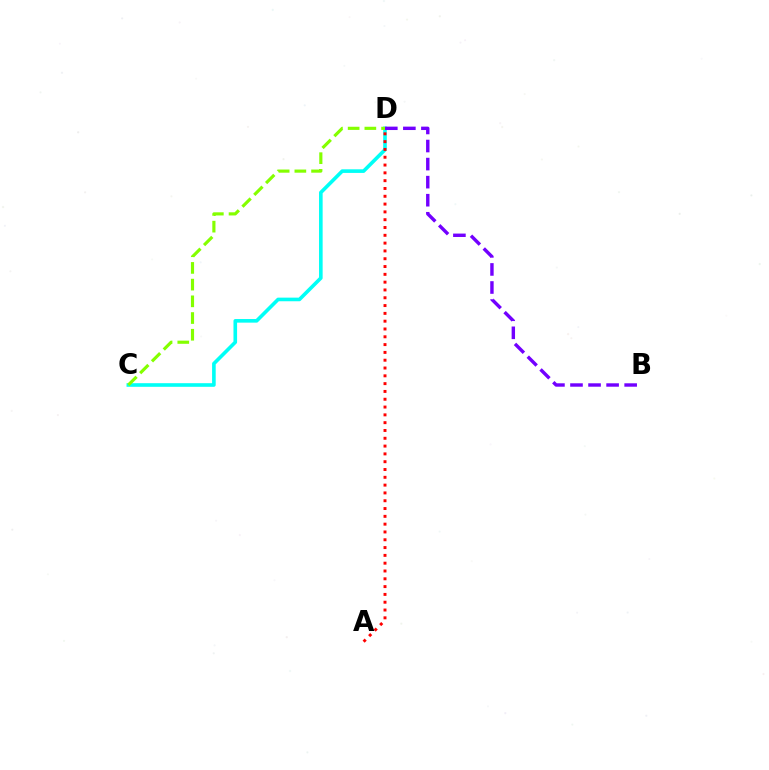{('C', 'D'): [{'color': '#00fff6', 'line_style': 'solid', 'thickness': 2.6}, {'color': '#84ff00', 'line_style': 'dashed', 'thickness': 2.27}], ('A', 'D'): [{'color': '#ff0000', 'line_style': 'dotted', 'thickness': 2.12}], ('B', 'D'): [{'color': '#7200ff', 'line_style': 'dashed', 'thickness': 2.45}]}